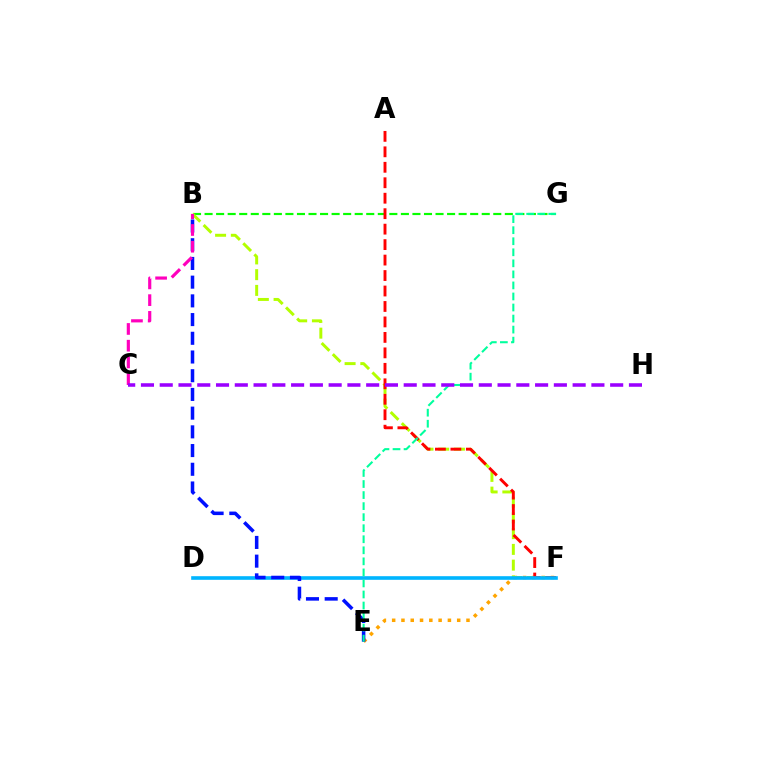{('E', 'F'): [{'color': '#ffa500', 'line_style': 'dotted', 'thickness': 2.52}], ('B', 'G'): [{'color': '#08ff00', 'line_style': 'dashed', 'thickness': 1.57}], ('B', 'F'): [{'color': '#b3ff00', 'line_style': 'dashed', 'thickness': 2.14}], ('A', 'F'): [{'color': '#ff0000', 'line_style': 'dashed', 'thickness': 2.1}], ('D', 'F'): [{'color': '#00b5ff', 'line_style': 'solid', 'thickness': 2.61}], ('B', 'E'): [{'color': '#0010ff', 'line_style': 'dashed', 'thickness': 2.54}], ('B', 'C'): [{'color': '#ff00bd', 'line_style': 'dashed', 'thickness': 2.27}], ('E', 'G'): [{'color': '#00ff9d', 'line_style': 'dashed', 'thickness': 1.5}], ('C', 'H'): [{'color': '#9b00ff', 'line_style': 'dashed', 'thickness': 2.55}]}